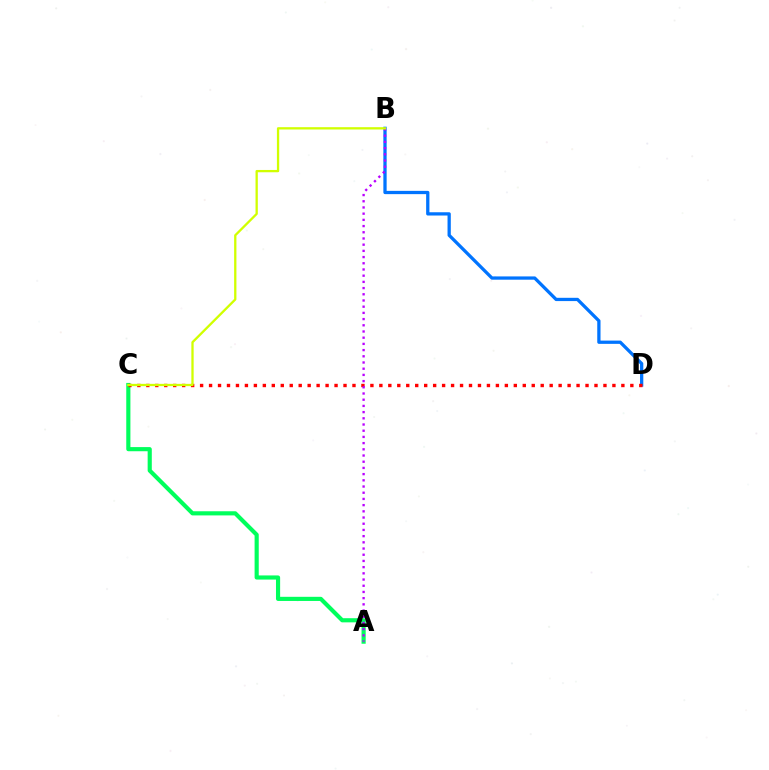{('B', 'D'): [{'color': '#0074ff', 'line_style': 'solid', 'thickness': 2.36}], ('A', 'C'): [{'color': '#00ff5c', 'line_style': 'solid', 'thickness': 2.98}], ('C', 'D'): [{'color': '#ff0000', 'line_style': 'dotted', 'thickness': 2.44}], ('A', 'B'): [{'color': '#b900ff', 'line_style': 'dotted', 'thickness': 1.68}], ('B', 'C'): [{'color': '#d1ff00', 'line_style': 'solid', 'thickness': 1.66}]}